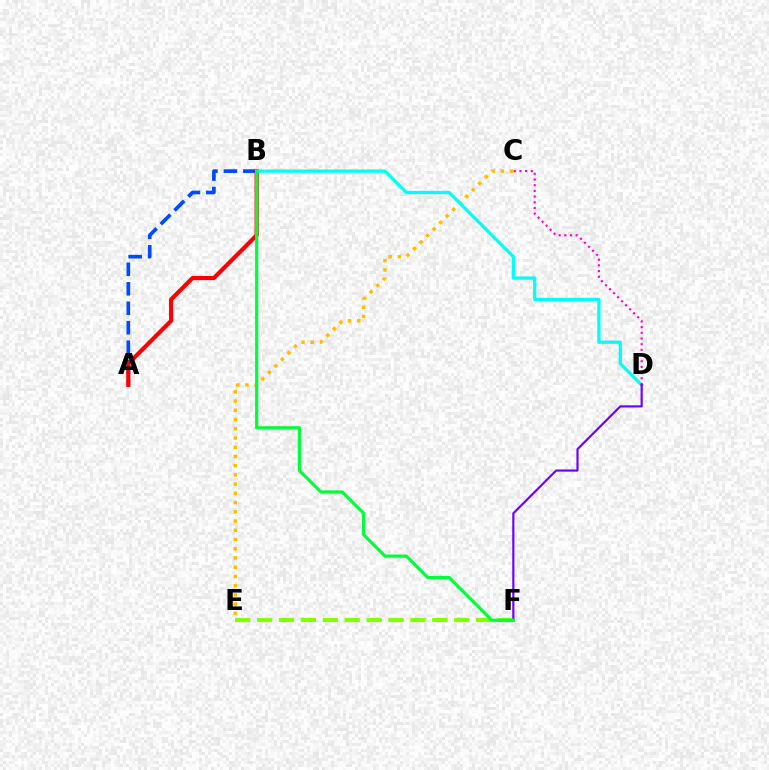{('C', 'E'): [{'color': '#ffbd00', 'line_style': 'dotted', 'thickness': 2.51}], ('A', 'B'): [{'color': '#004bff', 'line_style': 'dashed', 'thickness': 2.64}, {'color': '#ff0000', 'line_style': 'solid', 'thickness': 2.99}], ('B', 'D'): [{'color': '#00fff6', 'line_style': 'solid', 'thickness': 2.36}], ('C', 'D'): [{'color': '#ff00cf', 'line_style': 'dotted', 'thickness': 1.54}], ('E', 'F'): [{'color': '#84ff00', 'line_style': 'dashed', 'thickness': 2.98}], ('D', 'F'): [{'color': '#7200ff', 'line_style': 'solid', 'thickness': 1.57}], ('B', 'F'): [{'color': '#00ff39', 'line_style': 'solid', 'thickness': 2.3}]}